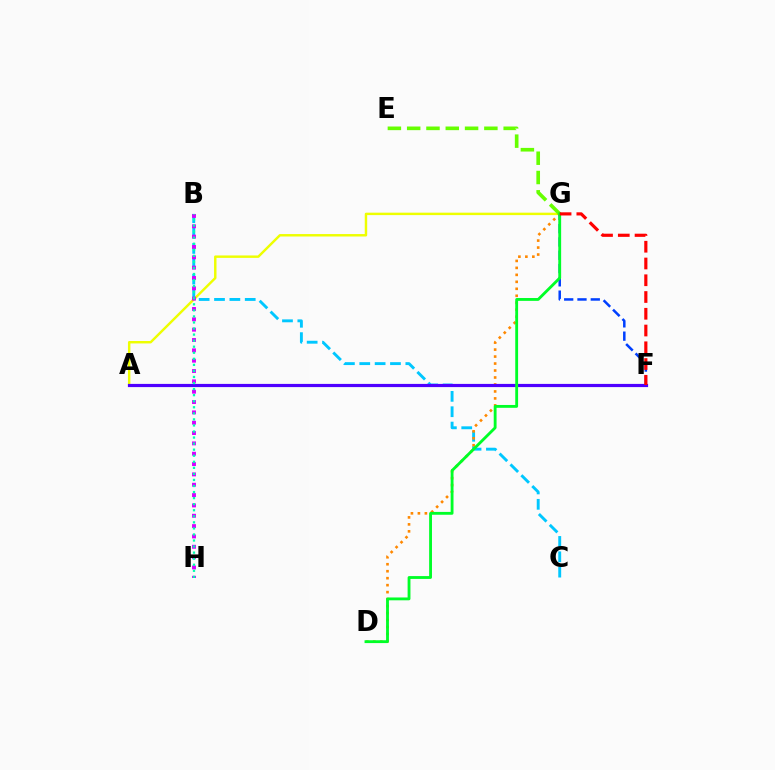{('B', 'C'): [{'color': '#00c7ff', 'line_style': 'dashed', 'thickness': 2.09}], ('A', 'G'): [{'color': '#eeff00', 'line_style': 'solid', 'thickness': 1.75}], ('B', 'H'): [{'color': '#d600ff', 'line_style': 'dotted', 'thickness': 2.81}, {'color': '#00ffaf', 'line_style': 'dotted', 'thickness': 1.65}], ('D', 'G'): [{'color': '#ff8800', 'line_style': 'dotted', 'thickness': 1.89}, {'color': '#00ff27', 'line_style': 'solid', 'thickness': 2.04}], ('A', 'F'): [{'color': '#ff00a0', 'line_style': 'dotted', 'thickness': 2.14}, {'color': '#4f00ff', 'line_style': 'solid', 'thickness': 2.29}], ('F', 'G'): [{'color': '#003fff', 'line_style': 'dashed', 'thickness': 1.81}, {'color': '#ff0000', 'line_style': 'dashed', 'thickness': 2.28}], ('E', 'G'): [{'color': '#66ff00', 'line_style': 'dashed', 'thickness': 2.62}]}